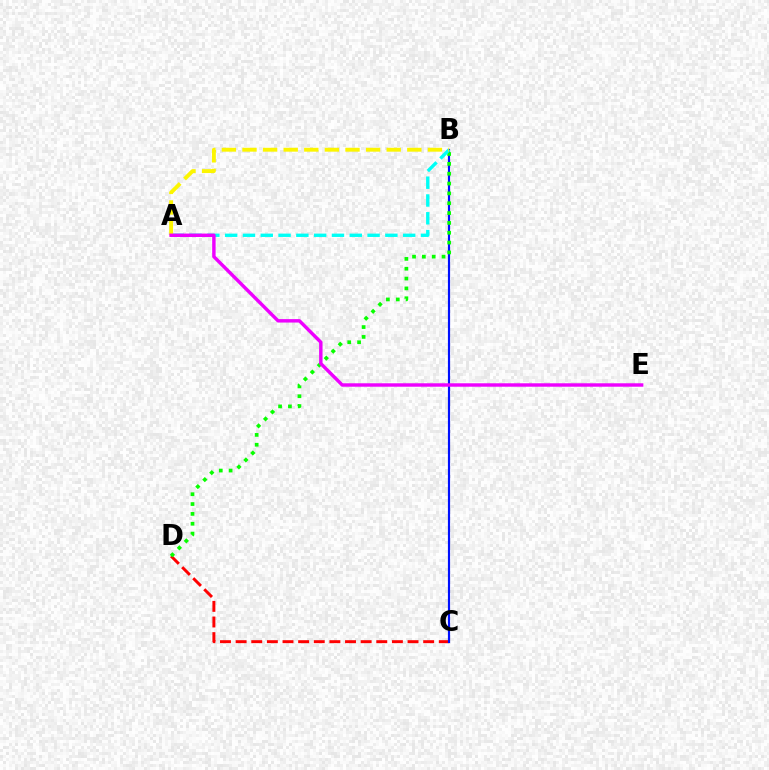{('C', 'D'): [{'color': '#ff0000', 'line_style': 'dashed', 'thickness': 2.12}], ('B', 'C'): [{'color': '#0010ff', 'line_style': 'solid', 'thickness': 1.57}], ('B', 'D'): [{'color': '#08ff00', 'line_style': 'dotted', 'thickness': 2.67}], ('A', 'B'): [{'color': '#00fff6', 'line_style': 'dashed', 'thickness': 2.42}, {'color': '#fcf500', 'line_style': 'dashed', 'thickness': 2.8}], ('A', 'E'): [{'color': '#ee00ff', 'line_style': 'solid', 'thickness': 2.47}]}